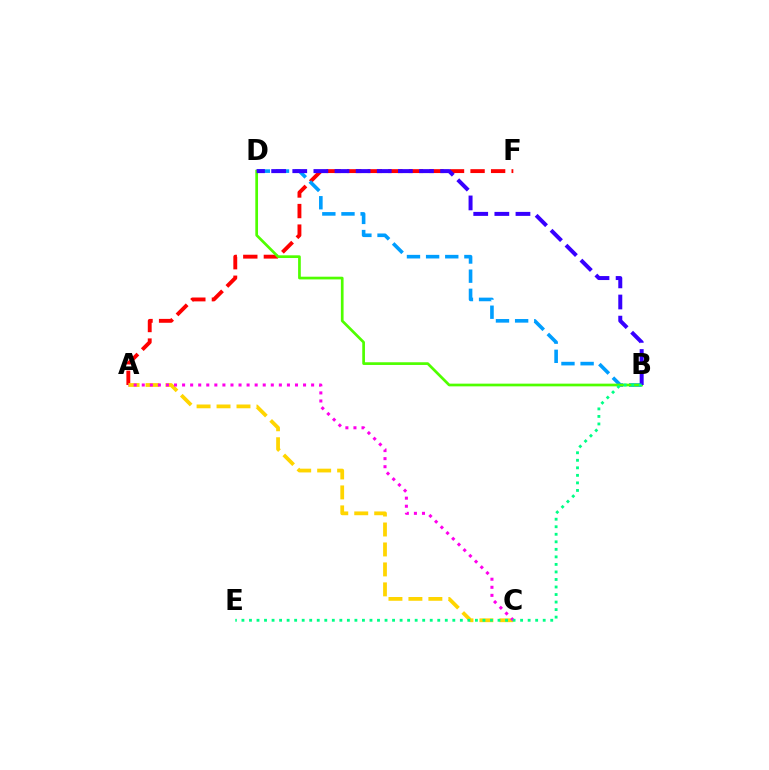{('A', 'F'): [{'color': '#ff0000', 'line_style': 'dashed', 'thickness': 2.79}], ('B', 'D'): [{'color': '#009eff', 'line_style': 'dashed', 'thickness': 2.6}, {'color': '#4fff00', 'line_style': 'solid', 'thickness': 1.95}, {'color': '#3700ff', 'line_style': 'dashed', 'thickness': 2.87}], ('A', 'C'): [{'color': '#ffd500', 'line_style': 'dashed', 'thickness': 2.71}, {'color': '#ff00ed', 'line_style': 'dotted', 'thickness': 2.19}], ('B', 'E'): [{'color': '#00ff86', 'line_style': 'dotted', 'thickness': 2.05}]}